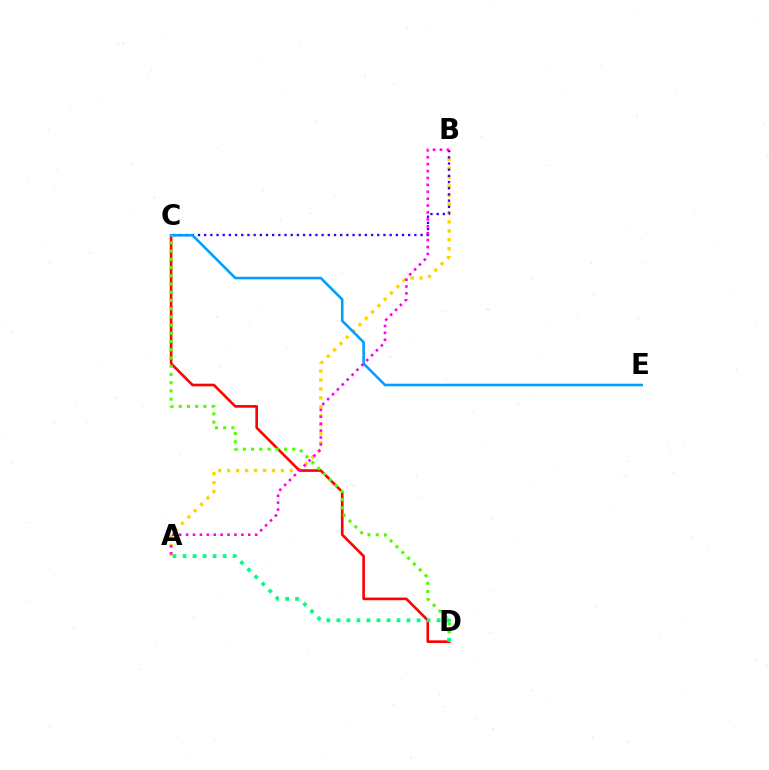{('A', 'B'): [{'color': '#ffd500', 'line_style': 'dotted', 'thickness': 2.43}, {'color': '#ff00ed', 'line_style': 'dotted', 'thickness': 1.88}], ('B', 'C'): [{'color': '#3700ff', 'line_style': 'dotted', 'thickness': 1.68}], ('C', 'D'): [{'color': '#ff0000', 'line_style': 'solid', 'thickness': 1.9}, {'color': '#4fff00', 'line_style': 'dotted', 'thickness': 2.23}], ('C', 'E'): [{'color': '#009eff', 'line_style': 'solid', 'thickness': 1.86}], ('A', 'D'): [{'color': '#00ff86', 'line_style': 'dotted', 'thickness': 2.72}]}